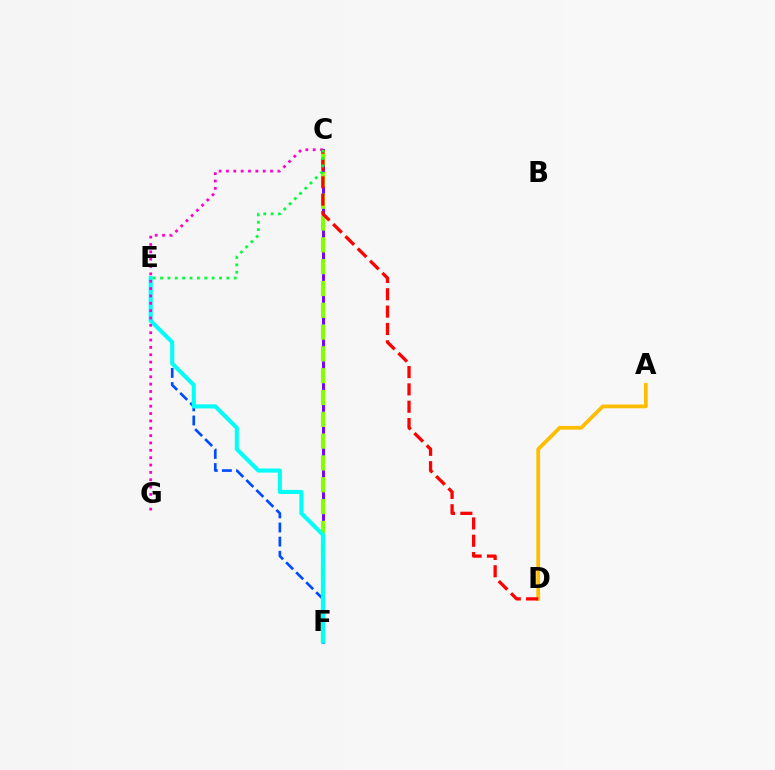{('C', 'F'): [{'color': '#7200ff', 'line_style': 'solid', 'thickness': 2.1}, {'color': '#84ff00', 'line_style': 'dashed', 'thickness': 2.96}], ('A', 'D'): [{'color': '#ffbd00', 'line_style': 'solid', 'thickness': 2.71}], ('E', 'F'): [{'color': '#004bff', 'line_style': 'dashed', 'thickness': 1.92}, {'color': '#00fff6', 'line_style': 'solid', 'thickness': 2.94}], ('C', 'G'): [{'color': '#ff00cf', 'line_style': 'dotted', 'thickness': 2.0}], ('C', 'D'): [{'color': '#ff0000', 'line_style': 'dashed', 'thickness': 2.36}], ('C', 'E'): [{'color': '#00ff39', 'line_style': 'dotted', 'thickness': 2.0}]}